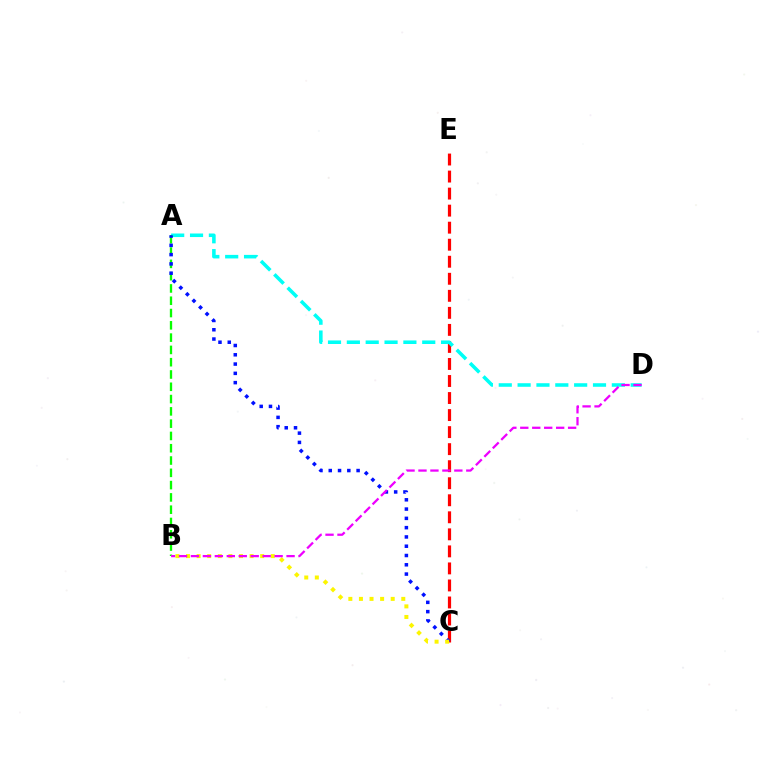{('C', 'E'): [{'color': '#ff0000', 'line_style': 'dashed', 'thickness': 2.31}], ('A', 'D'): [{'color': '#00fff6', 'line_style': 'dashed', 'thickness': 2.56}], ('A', 'B'): [{'color': '#08ff00', 'line_style': 'dashed', 'thickness': 1.67}], ('A', 'C'): [{'color': '#0010ff', 'line_style': 'dotted', 'thickness': 2.52}], ('B', 'C'): [{'color': '#fcf500', 'line_style': 'dotted', 'thickness': 2.88}], ('B', 'D'): [{'color': '#ee00ff', 'line_style': 'dashed', 'thickness': 1.62}]}